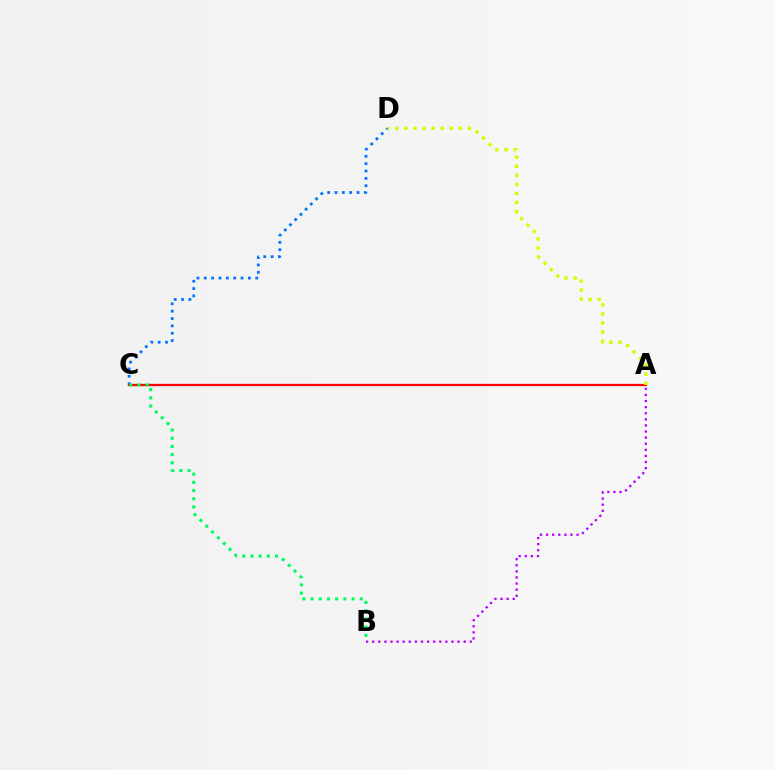{('C', 'D'): [{'color': '#0074ff', 'line_style': 'dotted', 'thickness': 2.0}], ('A', 'C'): [{'color': '#ff0000', 'line_style': 'solid', 'thickness': 1.64}], ('A', 'D'): [{'color': '#d1ff00', 'line_style': 'dotted', 'thickness': 2.47}], ('A', 'B'): [{'color': '#b900ff', 'line_style': 'dotted', 'thickness': 1.66}], ('B', 'C'): [{'color': '#00ff5c', 'line_style': 'dotted', 'thickness': 2.23}]}